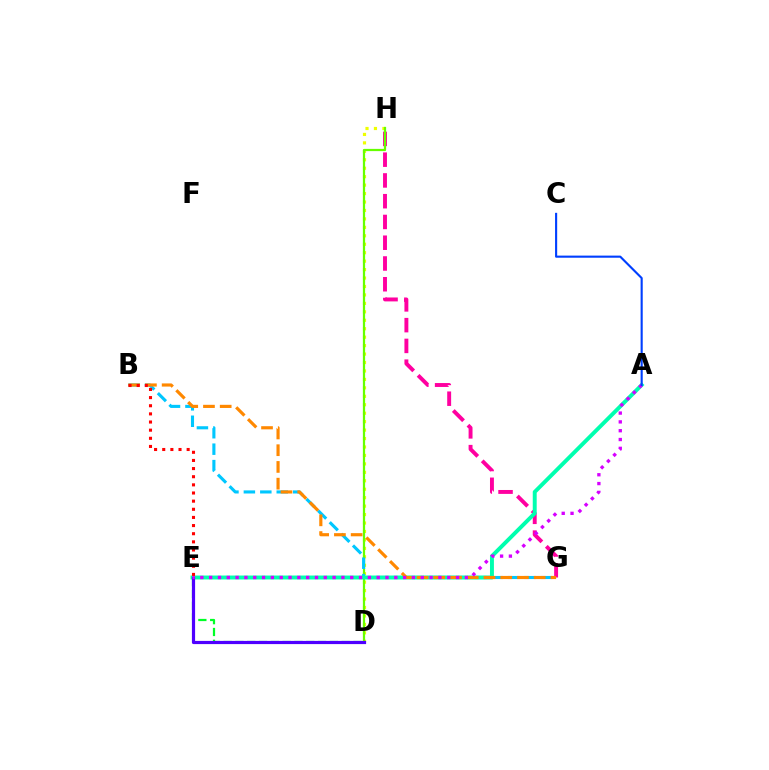{('D', 'H'): [{'color': '#eeff00', 'line_style': 'dotted', 'thickness': 2.3}, {'color': '#66ff00', 'line_style': 'solid', 'thickness': 1.61}], ('G', 'H'): [{'color': '#ff00a0', 'line_style': 'dashed', 'thickness': 2.82}], ('B', 'G'): [{'color': '#00c7ff', 'line_style': 'dashed', 'thickness': 2.23}, {'color': '#ff8800', 'line_style': 'dashed', 'thickness': 2.27}], ('D', 'E'): [{'color': '#00ff27', 'line_style': 'dashed', 'thickness': 1.6}, {'color': '#4f00ff', 'line_style': 'solid', 'thickness': 2.3}], ('A', 'E'): [{'color': '#00ffaf', 'line_style': 'solid', 'thickness': 2.83}, {'color': '#d600ff', 'line_style': 'dotted', 'thickness': 2.4}], ('A', 'C'): [{'color': '#003fff', 'line_style': 'solid', 'thickness': 1.53}], ('B', 'E'): [{'color': '#ff0000', 'line_style': 'dotted', 'thickness': 2.21}]}